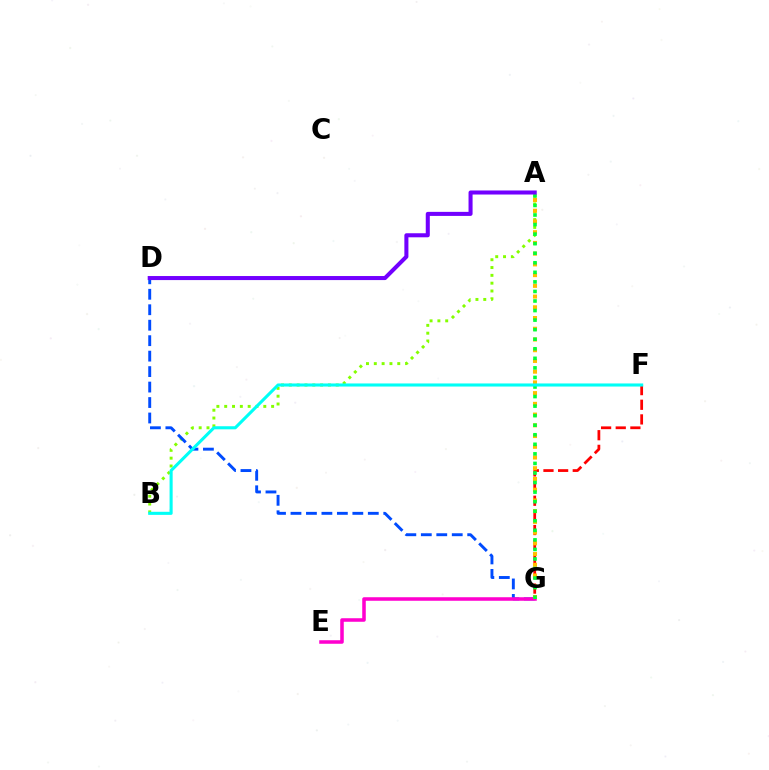{('F', 'G'): [{'color': '#ff0000', 'line_style': 'dashed', 'thickness': 1.99}], ('A', 'B'): [{'color': '#84ff00', 'line_style': 'dotted', 'thickness': 2.12}], ('D', 'G'): [{'color': '#004bff', 'line_style': 'dashed', 'thickness': 2.1}], ('E', 'G'): [{'color': '#ff00cf', 'line_style': 'solid', 'thickness': 2.55}], ('A', 'G'): [{'color': '#ffbd00', 'line_style': 'dotted', 'thickness': 2.91}, {'color': '#00ff39', 'line_style': 'dotted', 'thickness': 2.6}], ('A', 'D'): [{'color': '#7200ff', 'line_style': 'solid', 'thickness': 2.91}], ('B', 'F'): [{'color': '#00fff6', 'line_style': 'solid', 'thickness': 2.22}]}